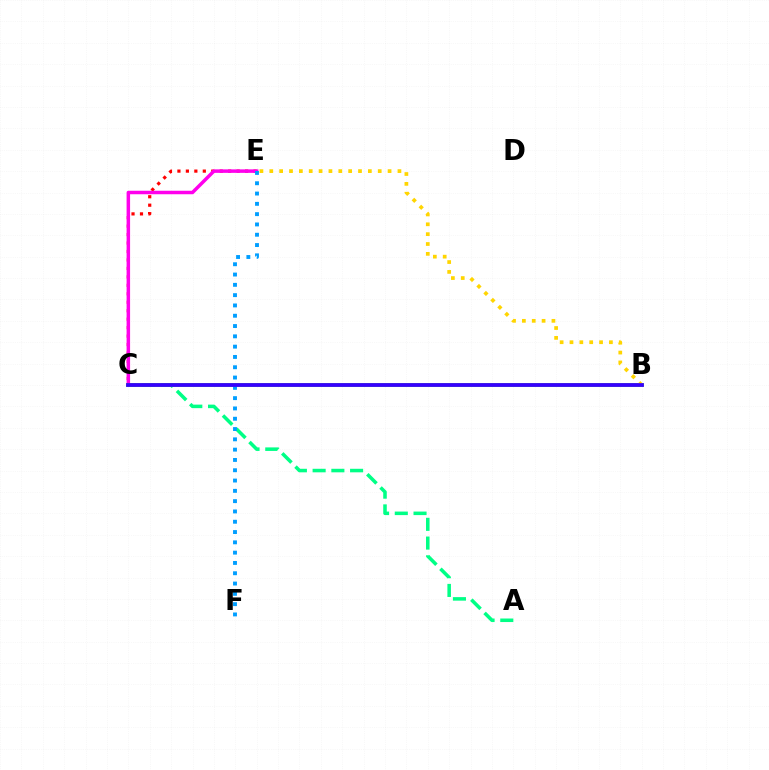{('C', 'E'): [{'color': '#ff0000', 'line_style': 'dotted', 'thickness': 2.3}, {'color': '#ff00ed', 'line_style': 'solid', 'thickness': 2.52}], ('A', 'C'): [{'color': '#00ff86', 'line_style': 'dashed', 'thickness': 2.55}], ('B', 'C'): [{'color': '#4fff00', 'line_style': 'solid', 'thickness': 2.6}, {'color': '#3700ff', 'line_style': 'solid', 'thickness': 2.71}], ('B', 'E'): [{'color': '#ffd500', 'line_style': 'dotted', 'thickness': 2.68}], ('E', 'F'): [{'color': '#009eff', 'line_style': 'dotted', 'thickness': 2.8}]}